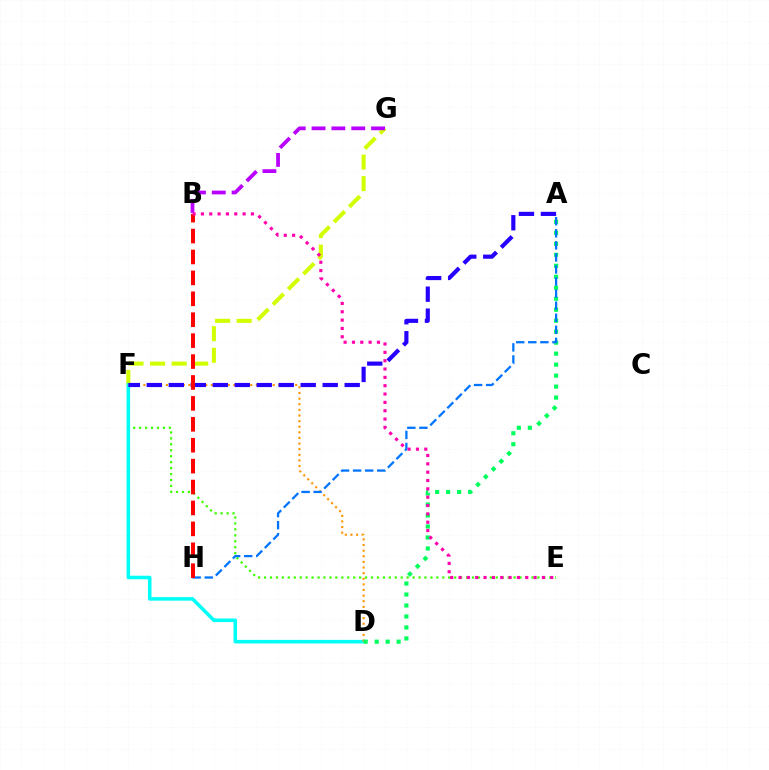{('E', 'F'): [{'color': '#3dff00', 'line_style': 'dotted', 'thickness': 1.61}], ('F', 'G'): [{'color': '#d1ff00', 'line_style': 'dashed', 'thickness': 2.93}], ('B', 'G'): [{'color': '#b900ff', 'line_style': 'dashed', 'thickness': 2.7}], ('D', 'F'): [{'color': '#00fff6', 'line_style': 'solid', 'thickness': 2.56}, {'color': '#ff9400', 'line_style': 'dotted', 'thickness': 1.53}], ('A', 'D'): [{'color': '#00ff5c', 'line_style': 'dotted', 'thickness': 2.98}], ('A', 'F'): [{'color': '#2500ff', 'line_style': 'dashed', 'thickness': 2.99}], ('A', 'H'): [{'color': '#0074ff', 'line_style': 'dashed', 'thickness': 1.64}], ('B', 'H'): [{'color': '#ff0000', 'line_style': 'dashed', 'thickness': 2.84}], ('B', 'E'): [{'color': '#ff00ac', 'line_style': 'dotted', 'thickness': 2.27}]}